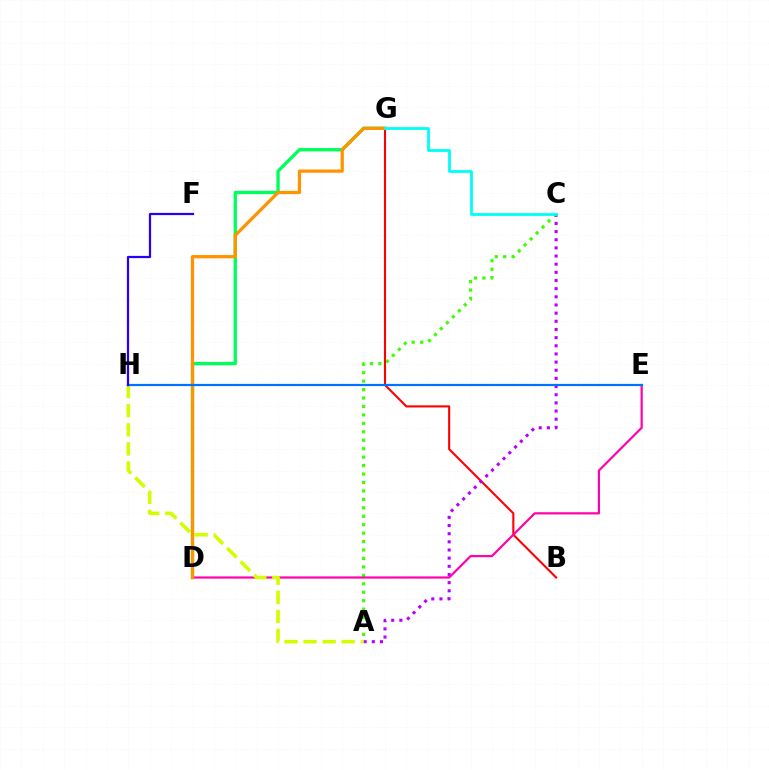{('D', 'G'): [{'color': '#00ff5c', 'line_style': 'solid', 'thickness': 2.4}, {'color': '#ff9400', 'line_style': 'solid', 'thickness': 2.35}], ('A', 'C'): [{'color': '#3dff00', 'line_style': 'dotted', 'thickness': 2.29}, {'color': '#b900ff', 'line_style': 'dotted', 'thickness': 2.22}], ('B', 'G'): [{'color': '#ff0000', 'line_style': 'solid', 'thickness': 1.51}], ('D', 'E'): [{'color': '#ff00ac', 'line_style': 'solid', 'thickness': 1.58}], ('A', 'H'): [{'color': '#d1ff00', 'line_style': 'dashed', 'thickness': 2.59}], ('C', 'G'): [{'color': '#00fff6', 'line_style': 'solid', 'thickness': 2.02}], ('E', 'H'): [{'color': '#0074ff', 'line_style': 'solid', 'thickness': 1.6}], ('F', 'H'): [{'color': '#2500ff', 'line_style': 'solid', 'thickness': 1.6}]}